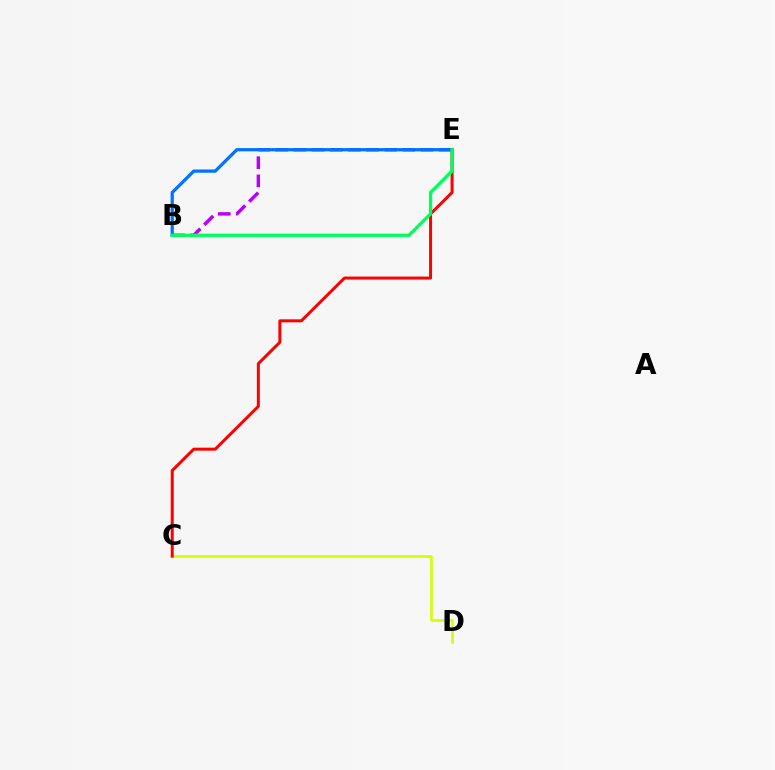{('B', 'E'): [{'color': '#b900ff', 'line_style': 'dashed', 'thickness': 2.47}, {'color': '#0074ff', 'line_style': 'solid', 'thickness': 2.34}, {'color': '#00ff5c', 'line_style': 'solid', 'thickness': 2.39}], ('C', 'D'): [{'color': '#d1ff00', 'line_style': 'solid', 'thickness': 1.87}], ('C', 'E'): [{'color': '#ff0000', 'line_style': 'solid', 'thickness': 2.16}]}